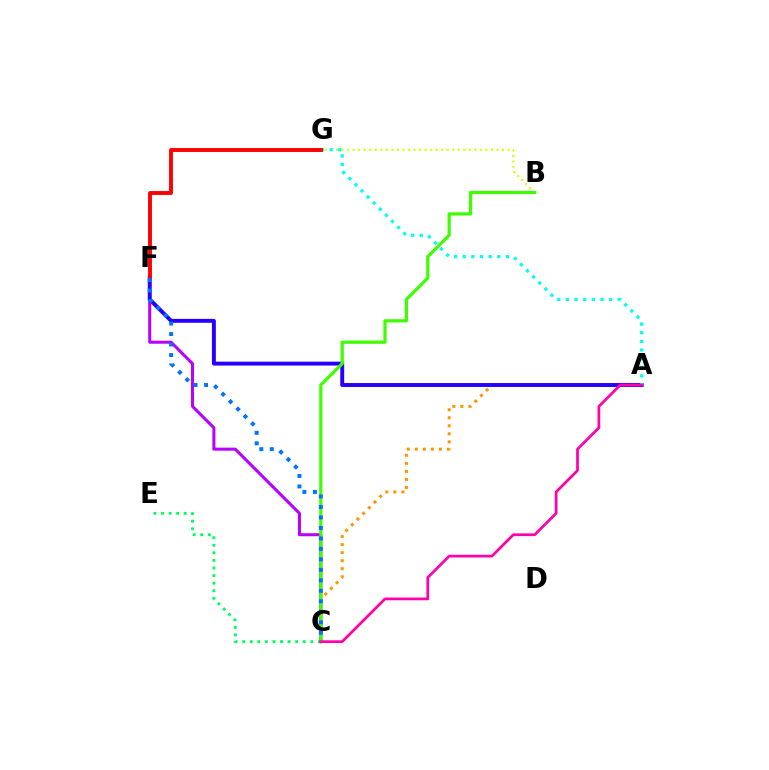{('B', 'G'): [{'color': '#d1ff00', 'line_style': 'dotted', 'thickness': 1.5}], ('A', 'C'): [{'color': '#ff9400', 'line_style': 'dotted', 'thickness': 2.18}, {'color': '#ff00ac', 'line_style': 'solid', 'thickness': 1.96}], ('C', 'F'): [{'color': '#b900ff', 'line_style': 'solid', 'thickness': 2.18}, {'color': '#0074ff', 'line_style': 'dotted', 'thickness': 2.85}], ('A', 'F'): [{'color': '#2500ff', 'line_style': 'solid', 'thickness': 2.82}], ('A', 'G'): [{'color': '#00fff6', 'line_style': 'dotted', 'thickness': 2.35}], ('B', 'C'): [{'color': '#3dff00', 'line_style': 'solid', 'thickness': 2.31}], ('F', 'G'): [{'color': '#ff0000', 'line_style': 'solid', 'thickness': 2.81}], ('C', 'E'): [{'color': '#00ff5c', 'line_style': 'dotted', 'thickness': 2.06}]}